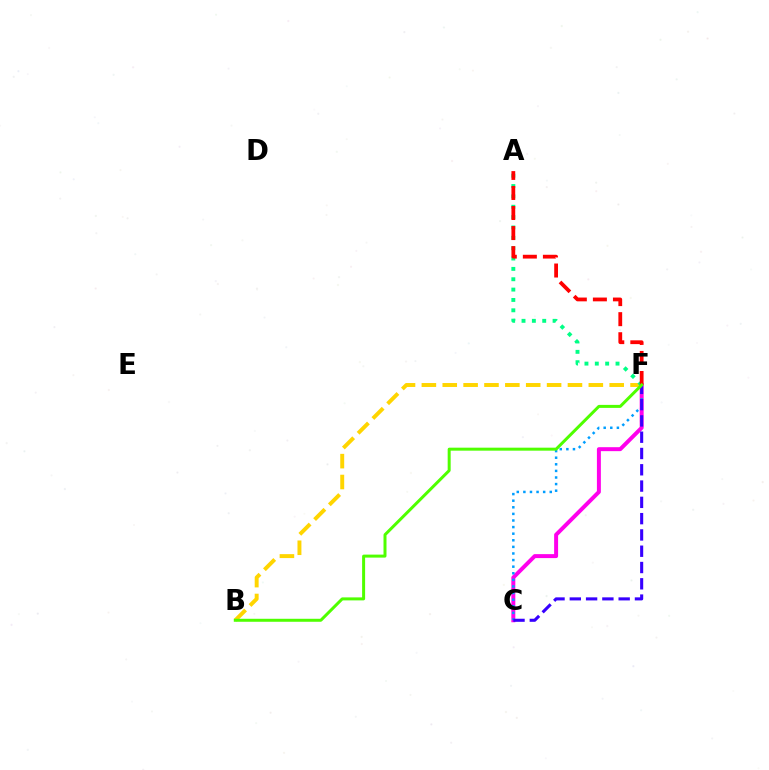{('C', 'F'): [{'color': '#ff00ed', 'line_style': 'solid', 'thickness': 2.85}, {'color': '#009eff', 'line_style': 'dotted', 'thickness': 1.79}, {'color': '#3700ff', 'line_style': 'dashed', 'thickness': 2.21}], ('B', 'F'): [{'color': '#ffd500', 'line_style': 'dashed', 'thickness': 2.83}, {'color': '#4fff00', 'line_style': 'solid', 'thickness': 2.15}], ('A', 'F'): [{'color': '#00ff86', 'line_style': 'dotted', 'thickness': 2.81}, {'color': '#ff0000', 'line_style': 'dashed', 'thickness': 2.72}]}